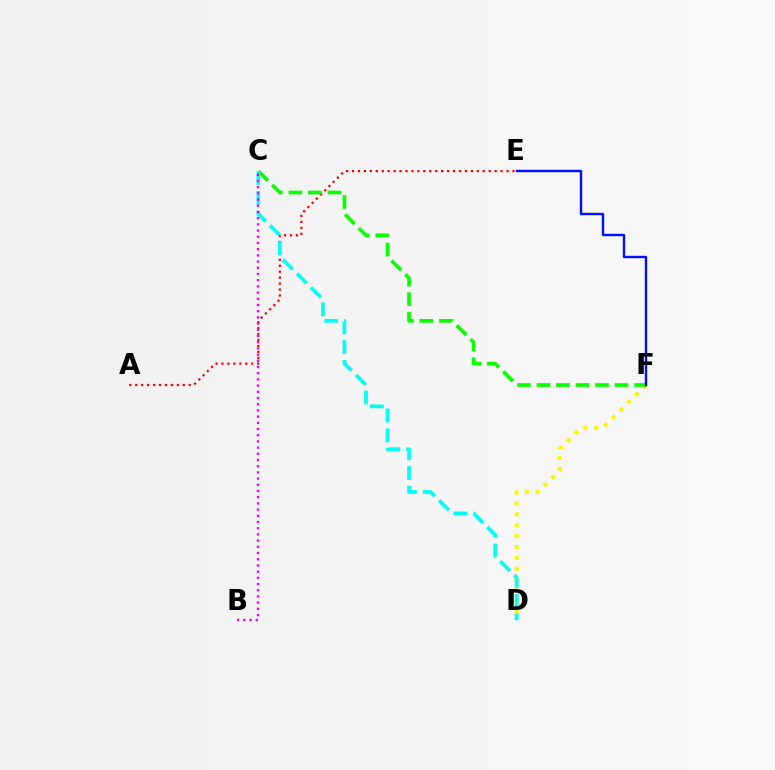{('A', 'E'): [{'color': '#ff0000', 'line_style': 'dotted', 'thickness': 1.61}], ('D', 'F'): [{'color': '#fcf500', 'line_style': 'dotted', 'thickness': 2.95}], ('C', 'F'): [{'color': '#08ff00', 'line_style': 'dashed', 'thickness': 2.65}], ('E', 'F'): [{'color': '#0010ff', 'line_style': 'solid', 'thickness': 1.73}], ('C', 'D'): [{'color': '#00fff6', 'line_style': 'dashed', 'thickness': 2.69}], ('B', 'C'): [{'color': '#ee00ff', 'line_style': 'dotted', 'thickness': 1.68}]}